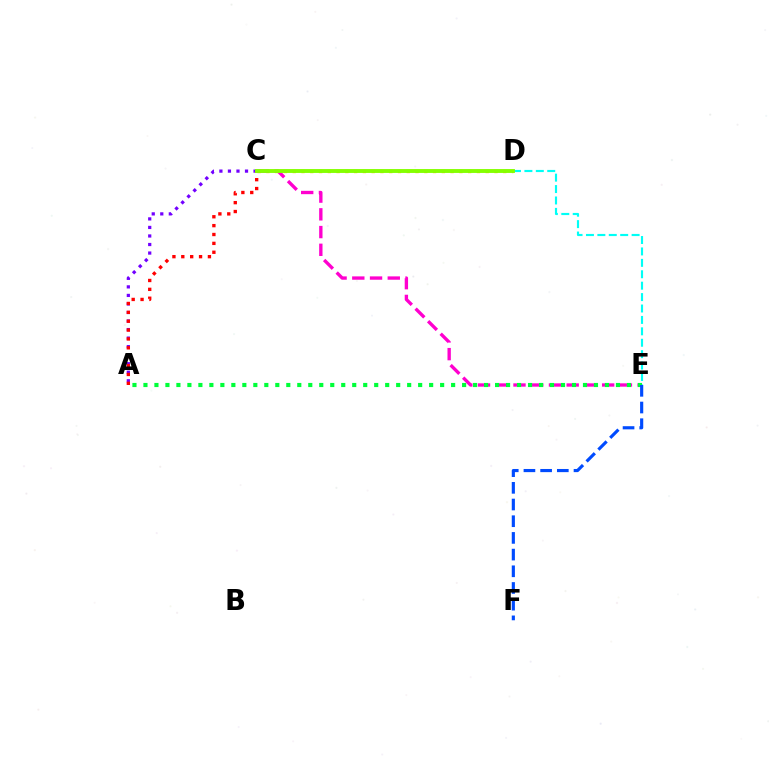{('C', 'D'): [{'color': '#ffbd00', 'line_style': 'dotted', 'thickness': 2.38}, {'color': '#84ff00', 'line_style': 'solid', 'thickness': 2.79}], ('C', 'E'): [{'color': '#ff00cf', 'line_style': 'dashed', 'thickness': 2.41}], ('A', 'C'): [{'color': '#7200ff', 'line_style': 'dotted', 'thickness': 2.32}, {'color': '#ff0000', 'line_style': 'dotted', 'thickness': 2.41}], ('D', 'E'): [{'color': '#00fff6', 'line_style': 'dashed', 'thickness': 1.55}], ('A', 'E'): [{'color': '#00ff39', 'line_style': 'dotted', 'thickness': 2.99}], ('E', 'F'): [{'color': '#004bff', 'line_style': 'dashed', 'thickness': 2.27}]}